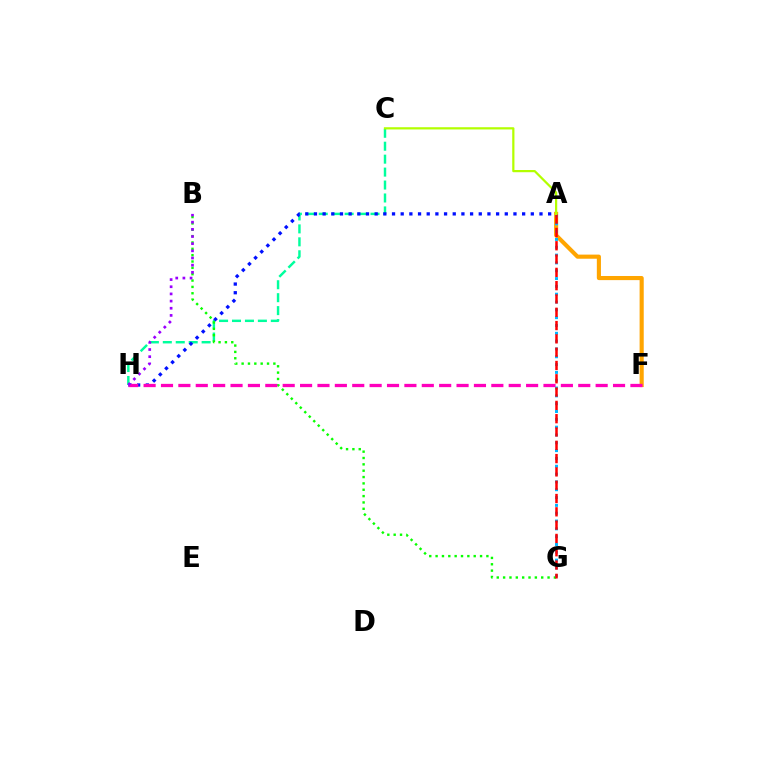{('C', 'H'): [{'color': '#00ff9d', 'line_style': 'dashed', 'thickness': 1.76}], ('A', 'F'): [{'color': '#ffa500', 'line_style': 'solid', 'thickness': 2.97}], ('B', 'G'): [{'color': '#08ff00', 'line_style': 'dotted', 'thickness': 1.73}], ('A', 'H'): [{'color': '#0010ff', 'line_style': 'dotted', 'thickness': 2.36}], ('F', 'H'): [{'color': '#ff00bd', 'line_style': 'dashed', 'thickness': 2.36}], ('B', 'H'): [{'color': '#9b00ff', 'line_style': 'dotted', 'thickness': 1.95}], ('A', 'G'): [{'color': '#00b5ff', 'line_style': 'dotted', 'thickness': 2.13}, {'color': '#ff0000', 'line_style': 'dashed', 'thickness': 1.81}], ('A', 'C'): [{'color': '#b3ff00', 'line_style': 'solid', 'thickness': 1.6}]}